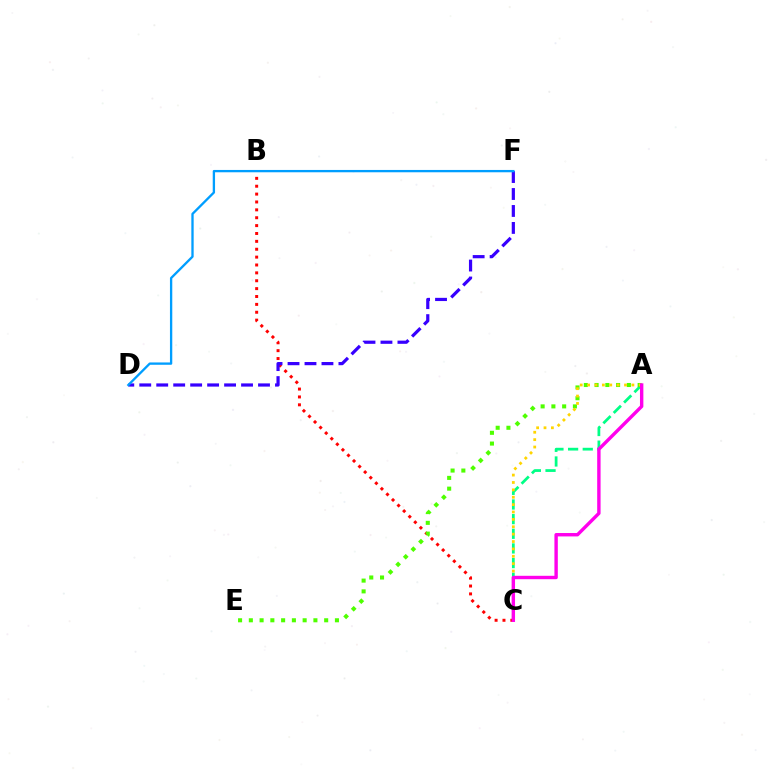{('B', 'C'): [{'color': '#ff0000', 'line_style': 'dotted', 'thickness': 2.14}], ('A', 'C'): [{'color': '#00ff86', 'line_style': 'dashed', 'thickness': 1.99}, {'color': '#ffd500', 'line_style': 'dotted', 'thickness': 2.01}, {'color': '#ff00ed', 'line_style': 'solid', 'thickness': 2.45}], ('A', 'E'): [{'color': '#4fff00', 'line_style': 'dotted', 'thickness': 2.92}], ('D', 'F'): [{'color': '#3700ff', 'line_style': 'dashed', 'thickness': 2.3}, {'color': '#009eff', 'line_style': 'solid', 'thickness': 1.67}]}